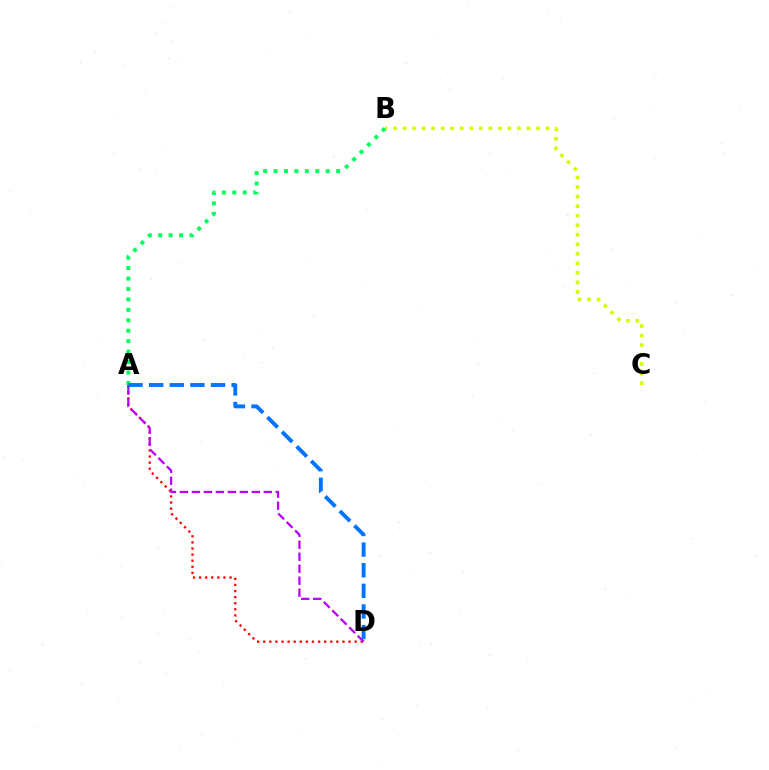{('B', 'C'): [{'color': '#d1ff00', 'line_style': 'dotted', 'thickness': 2.59}], ('A', 'D'): [{'color': '#ff0000', 'line_style': 'dotted', 'thickness': 1.66}, {'color': '#b900ff', 'line_style': 'dashed', 'thickness': 1.63}, {'color': '#0074ff', 'line_style': 'dashed', 'thickness': 2.8}], ('A', 'B'): [{'color': '#00ff5c', 'line_style': 'dotted', 'thickness': 2.84}]}